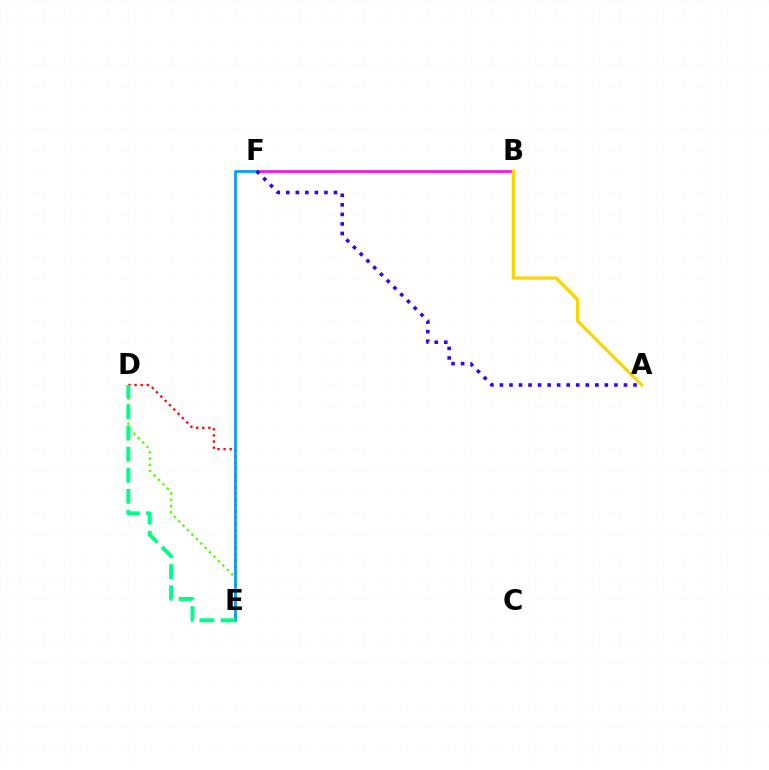{('B', 'F'): [{'color': '#ff00ed', 'line_style': 'solid', 'thickness': 1.86}], ('D', 'E'): [{'color': '#ff0000', 'line_style': 'dotted', 'thickness': 1.66}, {'color': '#4fff00', 'line_style': 'dotted', 'thickness': 1.7}, {'color': '#00ff86', 'line_style': 'dashed', 'thickness': 2.87}], ('E', 'F'): [{'color': '#009eff', 'line_style': 'solid', 'thickness': 1.97}], ('A', 'B'): [{'color': '#ffd500', 'line_style': 'solid', 'thickness': 2.36}], ('A', 'F'): [{'color': '#3700ff', 'line_style': 'dotted', 'thickness': 2.59}]}